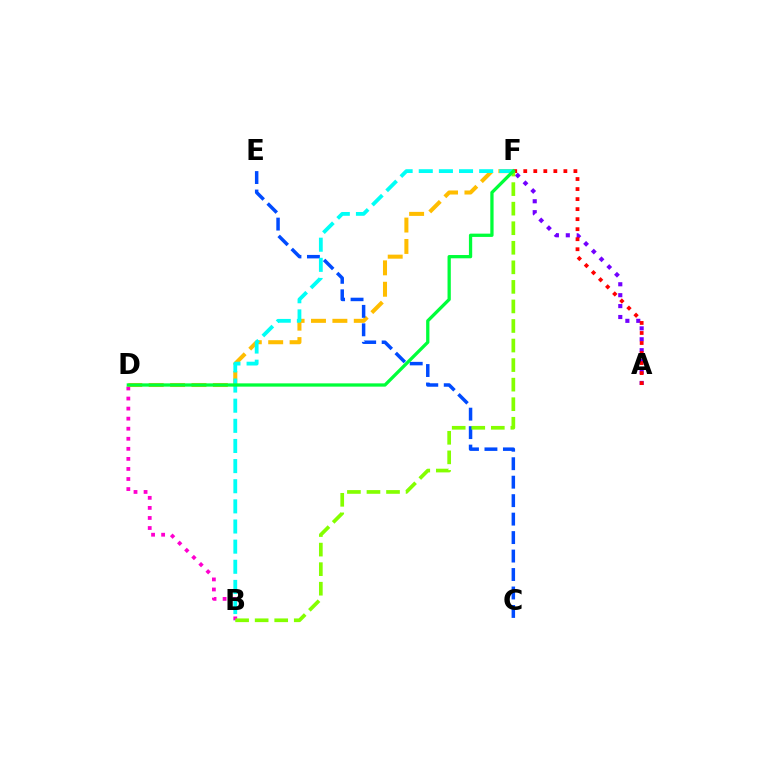{('B', 'D'): [{'color': '#ff00cf', 'line_style': 'dotted', 'thickness': 2.73}], ('A', 'F'): [{'color': '#7200ff', 'line_style': 'dotted', 'thickness': 2.97}, {'color': '#ff0000', 'line_style': 'dotted', 'thickness': 2.72}], ('D', 'F'): [{'color': '#ffbd00', 'line_style': 'dashed', 'thickness': 2.91}, {'color': '#00ff39', 'line_style': 'solid', 'thickness': 2.36}], ('C', 'E'): [{'color': '#004bff', 'line_style': 'dashed', 'thickness': 2.51}], ('B', 'F'): [{'color': '#00fff6', 'line_style': 'dashed', 'thickness': 2.74}, {'color': '#84ff00', 'line_style': 'dashed', 'thickness': 2.66}]}